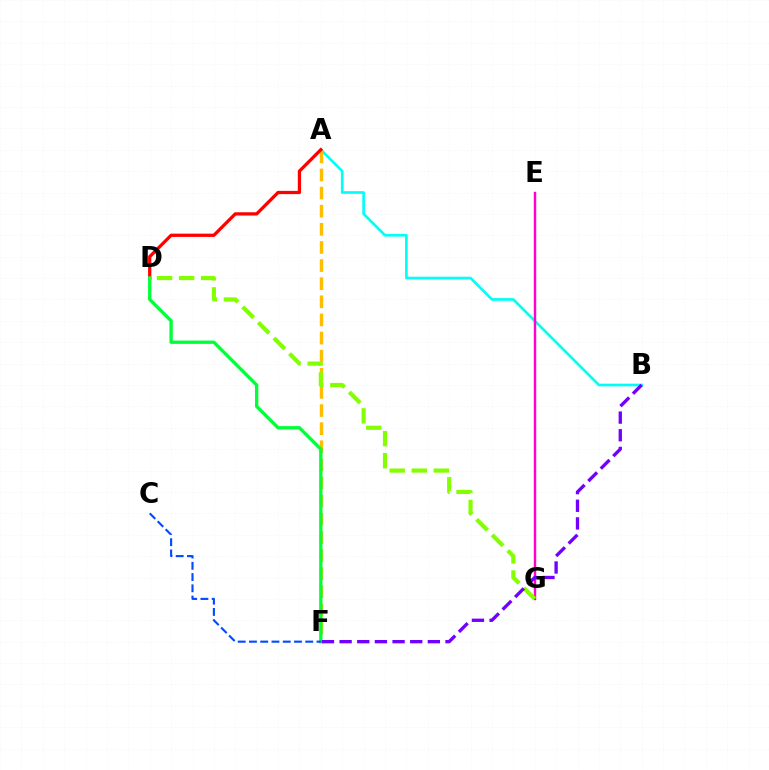{('A', 'B'): [{'color': '#00fff6', 'line_style': 'solid', 'thickness': 1.93}], ('A', 'F'): [{'color': '#ffbd00', 'line_style': 'dashed', 'thickness': 2.46}], ('A', 'D'): [{'color': '#ff0000', 'line_style': 'solid', 'thickness': 2.35}], ('E', 'G'): [{'color': '#ff00cf', 'line_style': 'solid', 'thickness': 1.75}], ('D', 'F'): [{'color': '#00ff39', 'line_style': 'solid', 'thickness': 2.39}], ('C', 'F'): [{'color': '#004bff', 'line_style': 'dashed', 'thickness': 1.53}], ('D', 'G'): [{'color': '#84ff00', 'line_style': 'dashed', 'thickness': 3.0}], ('B', 'F'): [{'color': '#7200ff', 'line_style': 'dashed', 'thickness': 2.4}]}